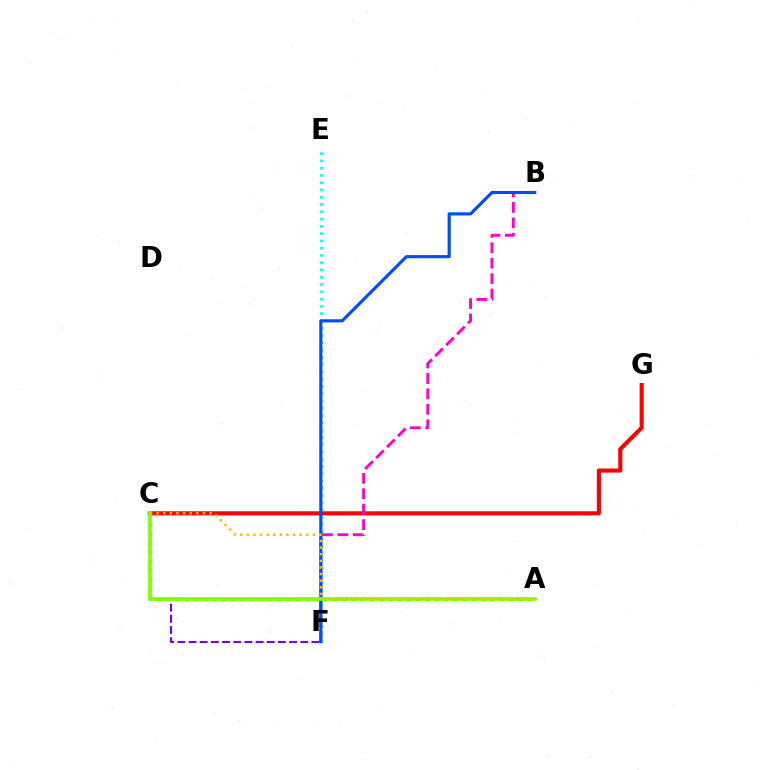{('C', 'G'): [{'color': '#ff0000', 'line_style': 'solid', 'thickness': 2.96}], ('B', 'F'): [{'color': '#ff00cf', 'line_style': 'dashed', 'thickness': 2.1}, {'color': '#004bff', 'line_style': 'solid', 'thickness': 2.26}], ('C', 'F'): [{'color': '#7200ff', 'line_style': 'dashed', 'thickness': 1.52}], ('E', 'F'): [{'color': '#00fff6', 'line_style': 'dotted', 'thickness': 1.98}], ('A', 'C'): [{'color': '#00ff39', 'line_style': 'dotted', 'thickness': 2.52}, {'color': '#84ff00', 'line_style': 'solid', 'thickness': 2.65}, {'color': '#ffbd00', 'line_style': 'dotted', 'thickness': 1.8}]}